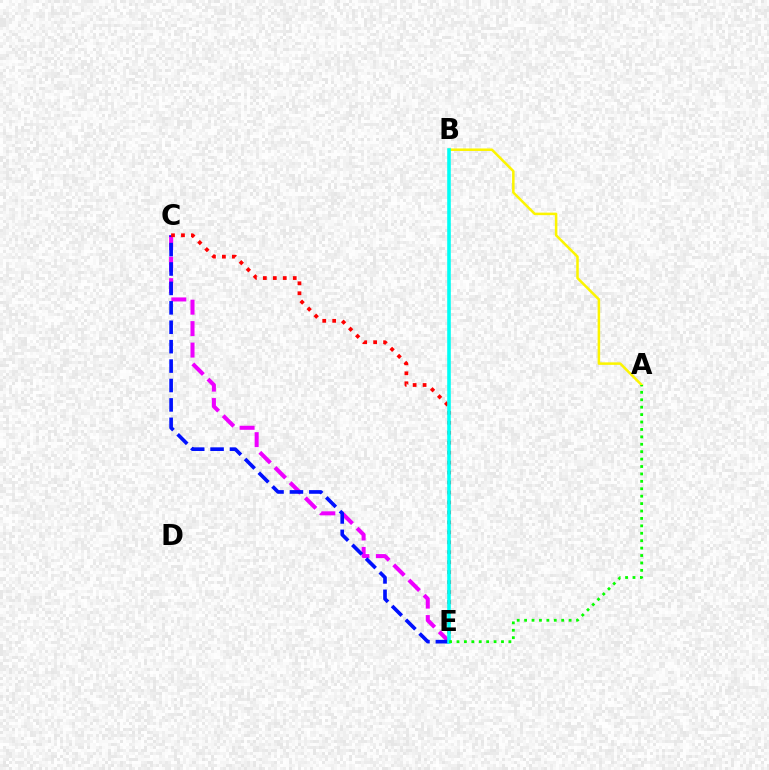{('C', 'E'): [{'color': '#ee00ff', 'line_style': 'dashed', 'thickness': 2.91}, {'color': '#0010ff', 'line_style': 'dashed', 'thickness': 2.64}, {'color': '#ff0000', 'line_style': 'dotted', 'thickness': 2.71}], ('A', 'B'): [{'color': '#fcf500', 'line_style': 'solid', 'thickness': 1.81}], ('B', 'E'): [{'color': '#00fff6', 'line_style': 'solid', 'thickness': 2.59}], ('A', 'E'): [{'color': '#08ff00', 'line_style': 'dotted', 'thickness': 2.02}]}